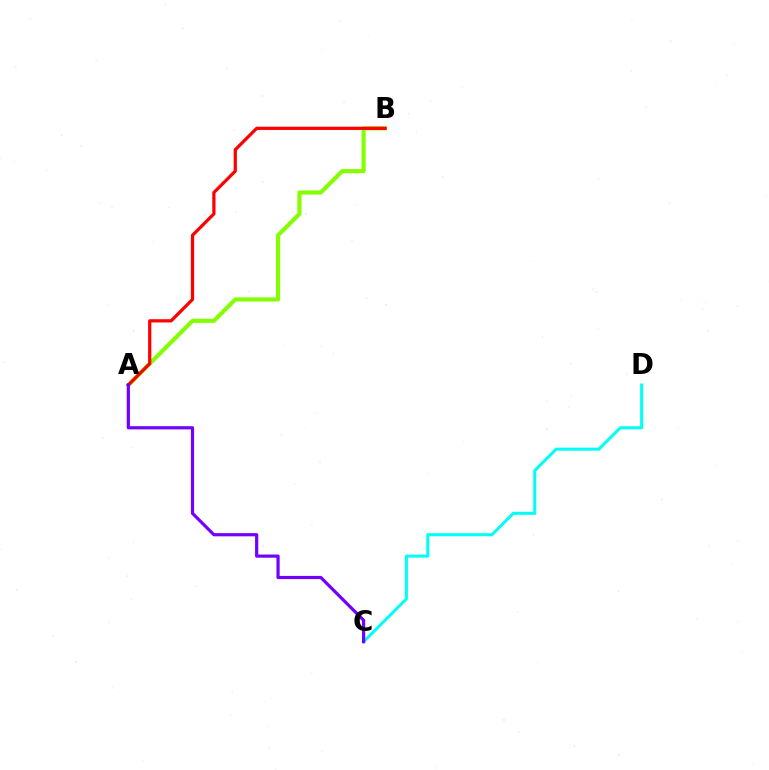{('C', 'D'): [{'color': '#00fff6', 'line_style': 'solid', 'thickness': 2.19}], ('A', 'B'): [{'color': '#84ff00', 'line_style': 'solid', 'thickness': 2.96}, {'color': '#ff0000', 'line_style': 'solid', 'thickness': 2.33}], ('A', 'C'): [{'color': '#7200ff', 'line_style': 'solid', 'thickness': 2.3}]}